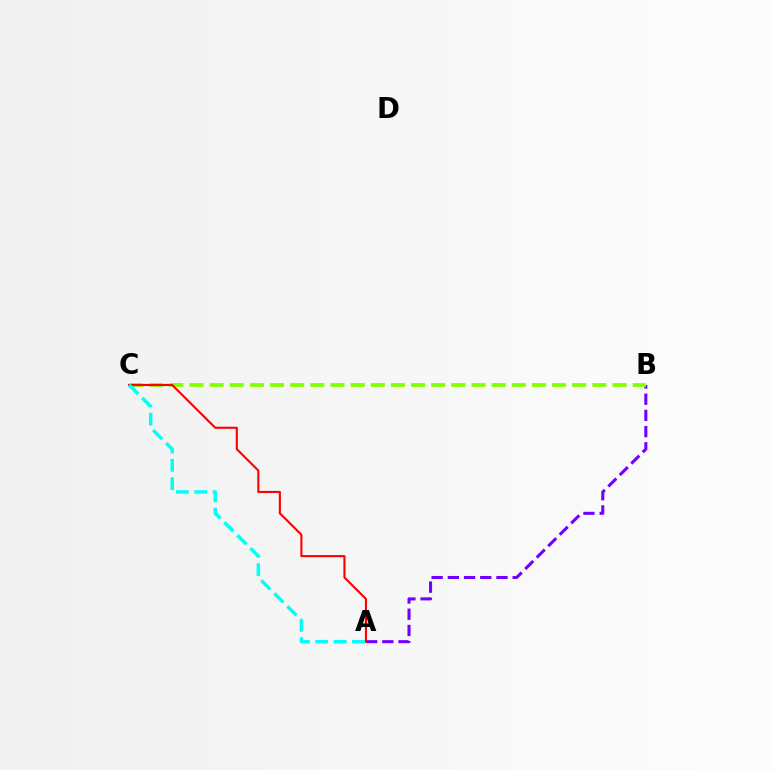{('A', 'B'): [{'color': '#7200ff', 'line_style': 'dashed', 'thickness': 2.2}], ('B', 'C'): [{'color': '#84ff00', 'line_style': 'dashed', 'thickness': 2.74}], ('A', 'C'): [{'color': '#ff0000', 'line_style': 'solid', 'thickness': 1.52}, {'color': '#00fff6', 'line_style': 'dashed', 'thickness': 2.5}]}